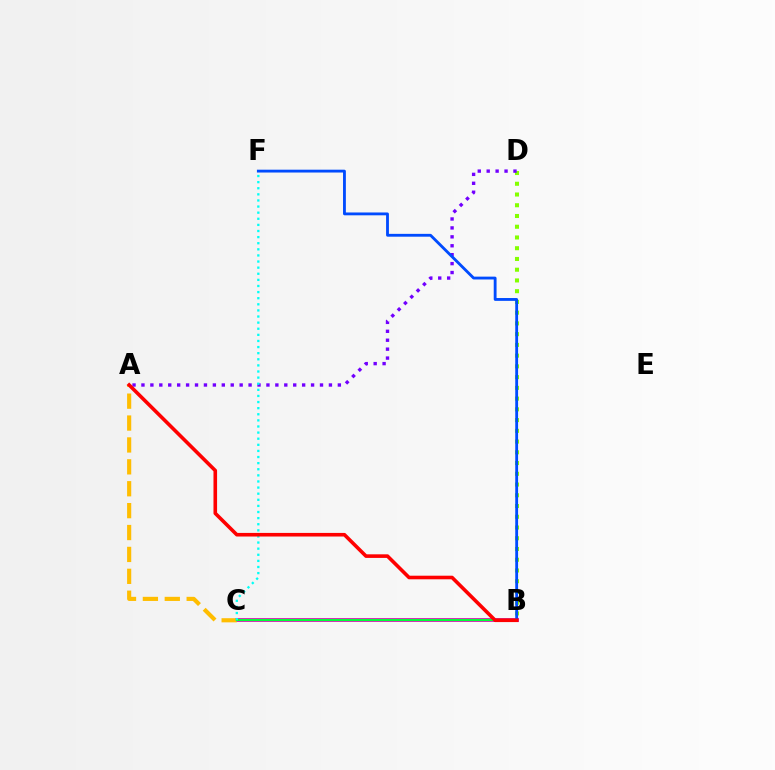{('B', 'D'): [{'color': '#84ff00', 'line_style': 'dotted', 'thickness': 2.92}], ('A', 'D'): [{'color': '#7200ff', 'line_style': 'dotted', 'thickness': 2.43}], ('B', 'C'): [{'color': '#ff00cf', 'line_style': 'solid', 'thickness': 2.82}, {'color': '#00ff39', 'line_style': 'solid', 'thickness': 1.71}], ('A', 'C'): [{'color': '#ffbd00', 'line_style': 'dashed', 'thickness': 2.97}], ('B', 'F'): [{'color': '#004bff', 'line_style': 'solid', 'thickness': 2.04}], ('C', 'F'): [{'color': '#00fff6', 'line_style': 'dotted', 'thickness': 1.66}], ('A', 'B'): [{'color': '#ff0000', 'line_style': 'solid', 'thickness': 2.59}]}